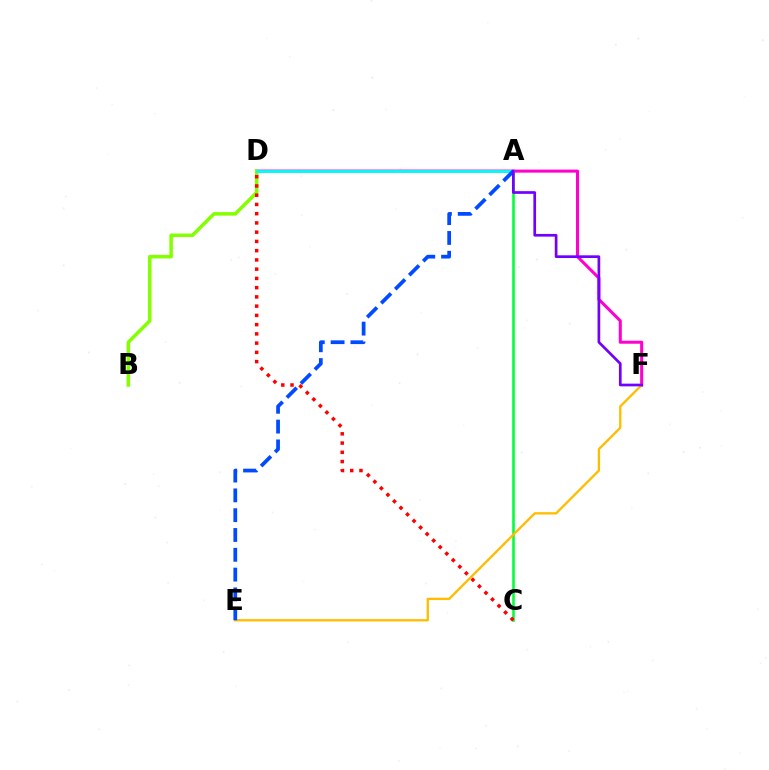{('A', 'C'): [{'color': '#00ff39', 'line_style': 'solid', 'thickness': 1.85}], ('D', 'F'): [{'color': '#ff00cf', 'line_style': 'solid', 'thickness': 2.19}], ('B', 'D'): [{'color': '#84ff00', 'line_style': 'solid', 'thickness': 2.54}], ('E', 'F'): [{'color': '#ffbd00', 'line_style': 'solid', 'thickness': 1.67}], ('A', 'D'): [{'color': '#00fff6', 'line_style': 'solid', 'thickness': 2.04}], ('A', 'E'): [{'color': '#004bff', 'line_style': 'dashed', 'thickness': 2.69}], ('A', 'F'): [{'color': '#7200ff', 'line_style': 'solid', 'thickness': 1.94}], ('C', 'D'): [{'color': '#ff0000', 'line_style': 'dotted', 'thickness': 2.51}]}